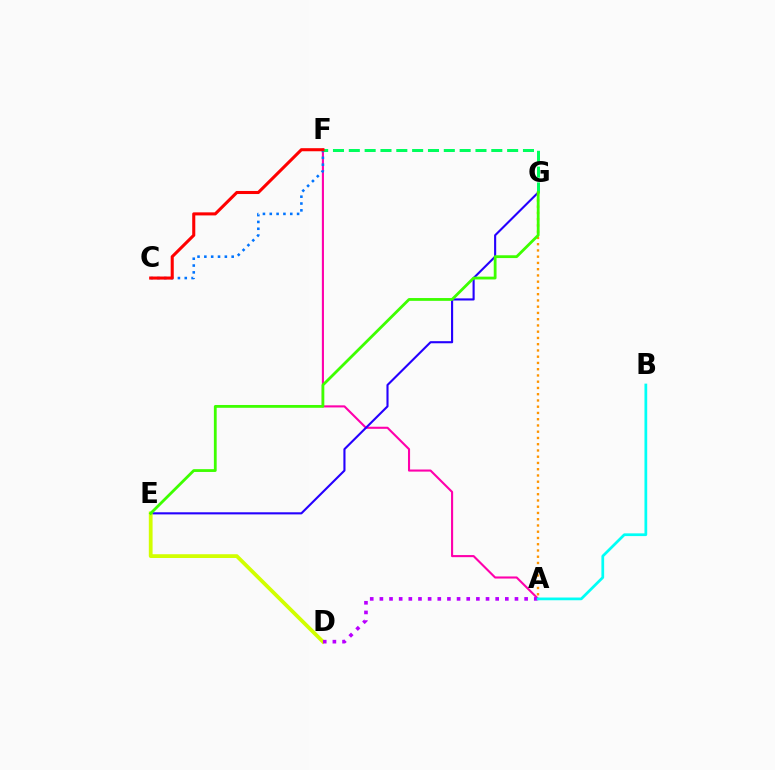{('A', 'F'): [{'color': '#ff00ac', 'line_style': 'solid', 'thickness': 1.51}], ('C', 'F'): [{'color': '#0074ff', 'line_style': 'dotted', 'thickness': 1.86}, {'color': '#ff0000', 'line_style': 'solid', 'thickness': 2.21}], ('E', 'G'): [{'color': '#2500ff', 'line_style': 'solid', 'thickness': 1.52}, {'color': '#3dff00', 'line_style': 'solid', 'thickness': 2.01}], ('A', 'G'): [{'color': '#ff9400', 'line_style': 'dotted', 'thickness': 1.7}], ('D', 'E'): [{'color': '#d1ff00', 'line_style': 'solid', 'thickness': 2.72}], ('F', 'G'): [{'color': '#00ff5c', 'line_style': 'dashed', 'thickness': 2.15}], ('A', 'D'): [{'color': '#b900ff', 'line_style': 'dotted', 'thickness': 2.62}], ('A', 'B'): [{'color': '#00fff6', 'line_style': 'solid', 'thickness': 1.97}]}